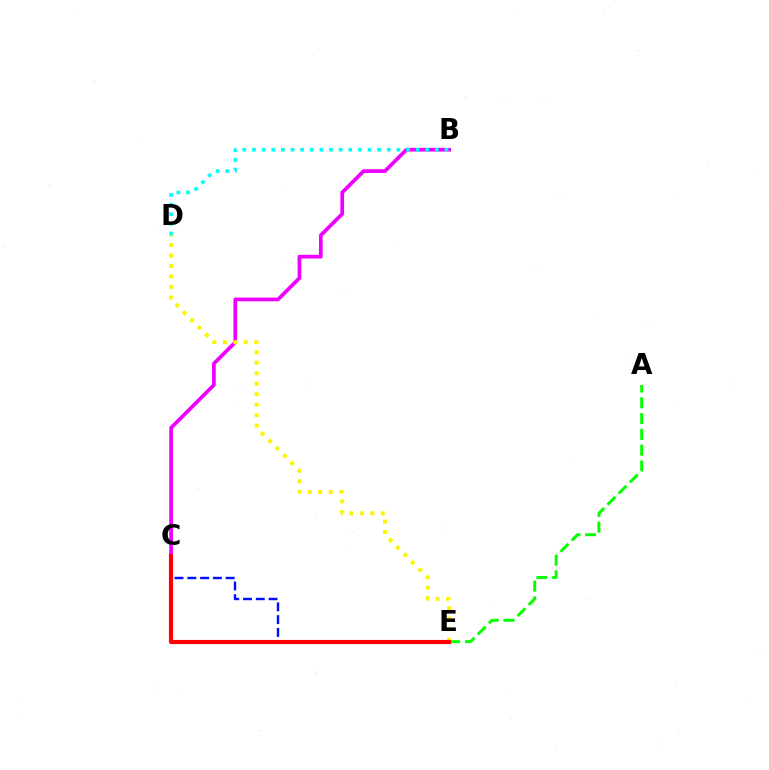{('A', 'E'): [{'color': '#08ff00', 'line_style': 'dashed', 'thickness': 2.15}], ('C', 'E'): [{'color': '#0010ff', 'line_style': 'dashed', 'thickness': 1.74}, {'color': '#ff0000', 'line_style': 'solid', 'thickness': 2.98}], ('B', 'C'): [{'color': '#ee00ff', 'line_style': 'solid', 'thickness': 2.67}], ('D', 'E'): [{'color': '#fcf500', 'line_style': 'dotted', 'thickness': 2.85}], ('B', 'D'): [{'color': '#00fff6', 'line_style': 'dotted', 'thickness': 2.62}]}